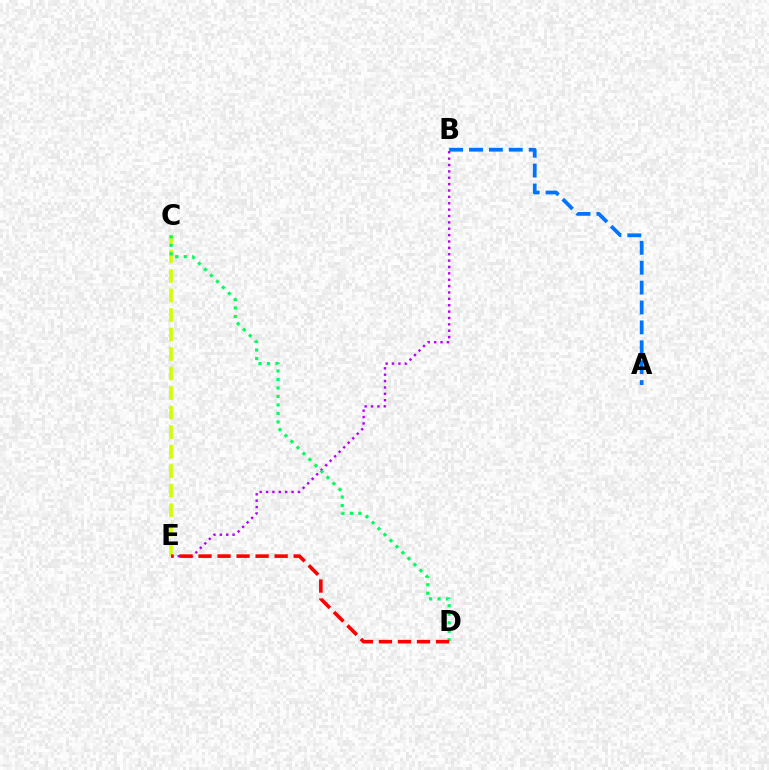{('B', 'E'): [{'color': '#b900ff', 'line_style': 'dotted', 'thickness': 1.73}], ('C', 'E'): [{'color': '#d1ff00', 'line_style': 'dashed', 'thickness': 2.65}], ('C', 'D'): [{'color': '#00ff5c', 'line_style': 'dotted', 'thickness': 2.3}], ('A', 'B'): [{'color': '#0074ff', 'line_style': 'dashed', 'thickness': 2.7}], ('D', 'E'): [{'color': '#ff0000', 'line_style': 'dashed', 'thickness': 2.59}]}